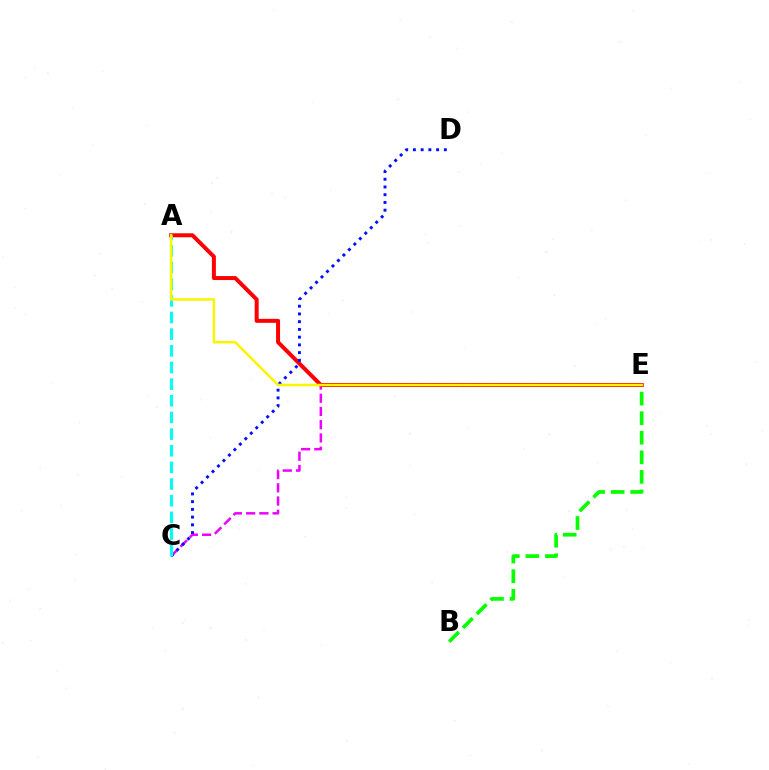{('C', 'E'): [{'color': '#ee00ff', 'line_style': 'dashed', 'thickness': 1.8}], ('B', 'E'): [{'color': '#08ff00', 'line_style': 'dashed', 'thickness': 2.66}], ('A', 'E'): [{'color': '#ff0000', 'line_style': 'solid', 'thickness': 2.87}, {'color': '#fcf500', 'line_style': 'solid', 'thickness': 1.82}], ('C', 'D'): [{'color': '#0010ff', 'line_style': 'dotted', 'thickness': 2.1}], ('A', 'C'): [{'color': '#00fff6', 'line_style': 'dashed', 'thickness': 2.26}]}